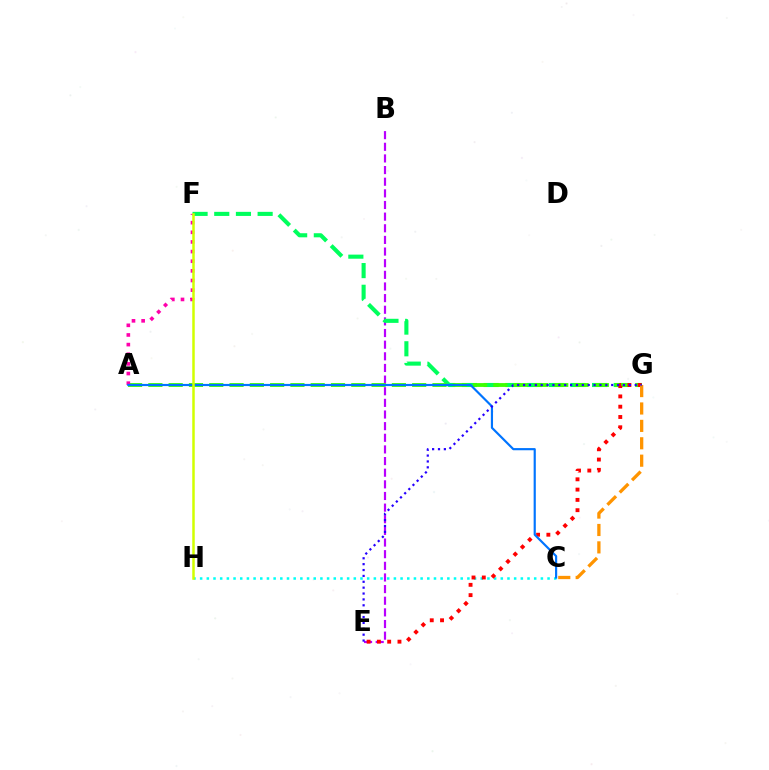{('B', 'E'): [{'color': '#b900ff', 'line_style': 'dashed', 'thickness': 1.58}], ('F', 'G'): [{'color': '#00ff5c', 'line_style': 'dashed', 'thickness': 2.95}], ('A', 'G'): [{'color': '#3dff00', 'line_style': 'dashed', 'thickness': 2.76}], ('C', 'H'): [{'color': '#00fff6', 'line_style': 'dotted', 'thickness': 1.82}], ('E', 'G'): [{'color': '#ff0000', 'line_style': 'dotted', 'thickness': 2.79}, {'color': '#2500ff', 'line_style': 'dotted', 'thickness': 1.6}], ('A', 'F'): [{'color': '#ff00ac', 'line_style': 'dotted', 'thickness': 2.62}], ('C', 'G'): [{'color': '#ff9400', 'line_style': 'dashed', 'thickness': 2.36}], ('A', 'C'): [{'color': '#0074ff', 'line_style': 'solid', 'thickness': 1.56}], ('F', 'H'): [{'color': '#d1ff00', 'line_style': 'solid', 'thickness': 1.8}]}